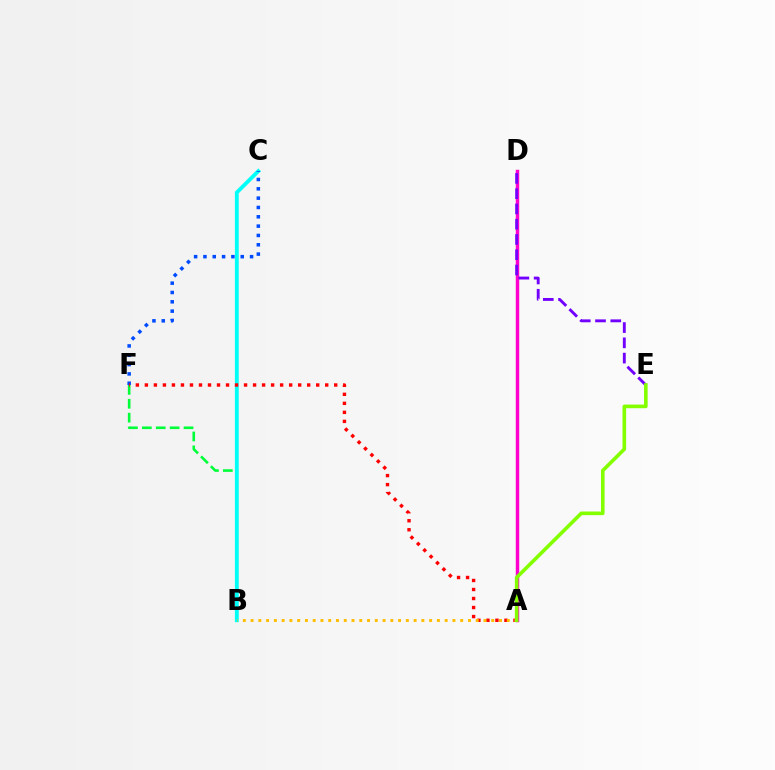{('B', 'F'): [{'color': '#00ff39', 'line_style': 'dashed', 'thickness': 1.89}], ('B', 'C'): [{'color': '#00fff6', 'line_style': 'solid', 'thickness': 2.76}], ('C', 'F'): [{'color': '#004bff', 'line_style': 'dotted', 'thickness': 2.53}], ('A', 'D'): [{'color': '#ff00cf', 'line_style': 'solid', 'thickness': 2.48}], ('A', 'F'): [{'color': '#ff0000', 'line_style': 'dotted', 'thickness': 2.45}], ('A', 'B'): [{'color': '#ffbd00', 'line_style': 'dotted', 'thickness': 2.11}], ('D', 'E'): [{'color': '#7200ff', 'line_style': 'dashed', 'thickness': 2.07}], ('A', 'E'): [{'color': '#84ff00', 'line_style': 'solid', 'thickness': 2.61}]}